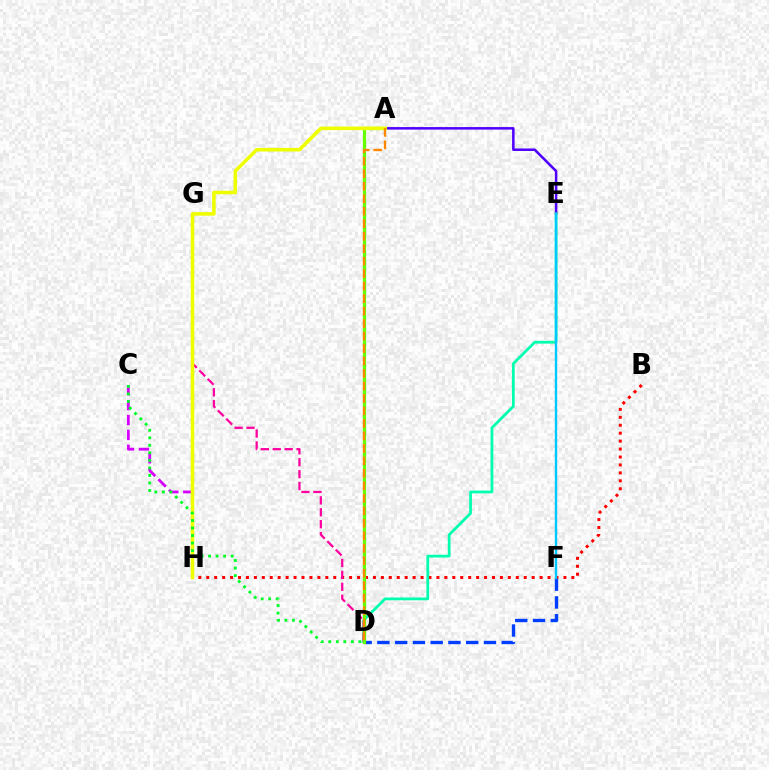{('D', 'F'): [{'color': '#003fff', 'line_style': 'dashed', 'thickness': 2.41}], ('C', 'H'): [{'color': '#d600ff', 'line_style': 'dashed', 'thickness': 2.03}], ('B', 'H'): [{'color': '#ff0000', 'line_style': 'dotted', 'thickness': 2.16}], ('A', 'E'): [{'color': '#4f00ff', 'line_style': 'solid', 'thickness': 1.81}], ('D', 'E'): [{'color': '#00ffaf', 'line_style': 'solid', 'thickness': 1.98}], ('D', 'G'): [{'color': '#ff00a0', 'line_style': 'dashed', 'thickness': 1.62}], ('A', 'D'): [{'color': '#66ff00', 'line_style': 'solid', 'thickness': 2.29}, {'color': '#ff8800', 'line_style': 'dashed', 'thickness': 1.7}], ('A', 'H'): [{'color': '#eeff00', 'line_style': 'solid', 'thickness': 2.55}], ('E', 'F'): [{'color': '#00c7ff', 'line_style': 'solid', 'thickness': 1.71}], ('C', 'D'): [{'color': '#00ff27', 'line_style': 'dotted', 'thickness': 2.05}]}